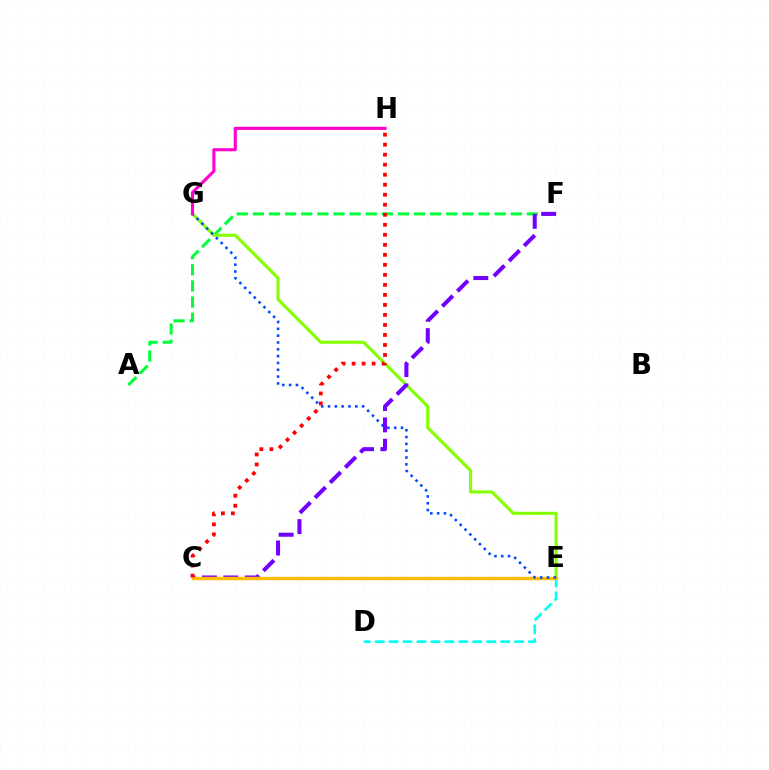{('A', 'F'): [{'color': '#00ff39', 'line_style': 'dashed', 'thickness': 2.19}], ('E', 'G'): [{'color': '#84ff00', 'line_style': 'solid', 'thickness': 2.24}, {'color': '#004bff', 'line_style': 'dotted', 'thickness': 1.85}], ('C', 'F'): [{'color': '#7200ff', 'line_style': 'dashed', 'thickness': 2.91}], ('D', 'E'): [{'color': '#00fff6', 'line_style': 'dashed', 'thickness': 1.9}], ('C', 'E'): [{'color': '#ffbd00', 'line_style': 'solid', 'thickness': 2.47}], ('C', 'H'): [{'color': '#ff0000', 'line_style': 'dotted', 'thickness': 2.72}], ('G', 'H'): [{'color': '#ff00cf', 'line_style': 'solid', 'thickness': 2.24}]}